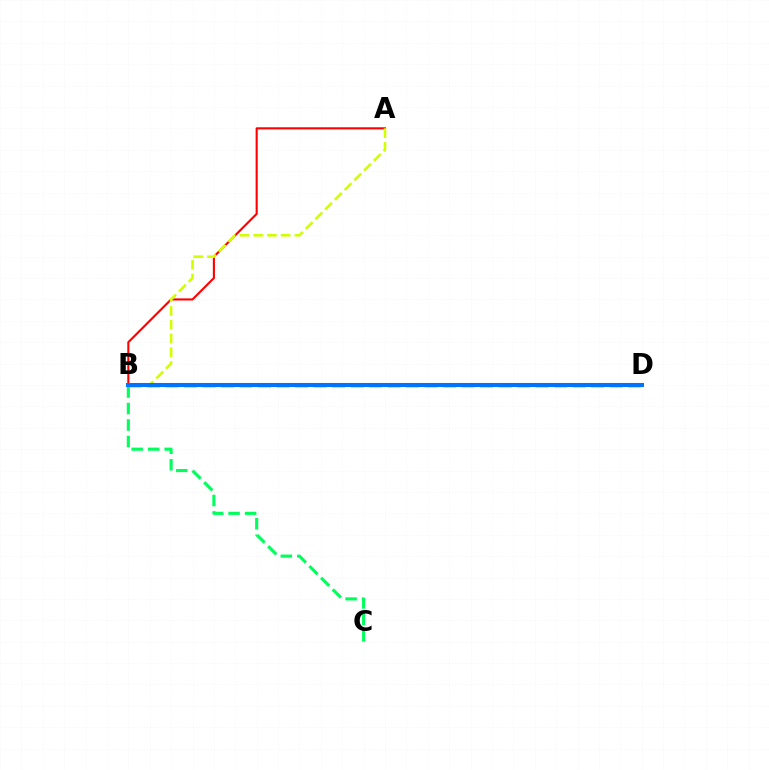{('B', 'D'): [{'color': '#b900ff', 'line_style': 'dashed', 'thickness': 2.51}, {'color': '#0074ff', 'line_style': 'solid', 'thickness': 2.91}], ('A', 'B'): [{'color': '#ff0000', 'line_style': 'solid', 'thickness': 1.52}, {'color': '#d1ff00', 'line_style': 'dashed', 'thickness': 1.87}], ('B', 'C'): [{'color': '#00ff5c', 'line_style': 'dashed', 'thickness': 2.24}]}